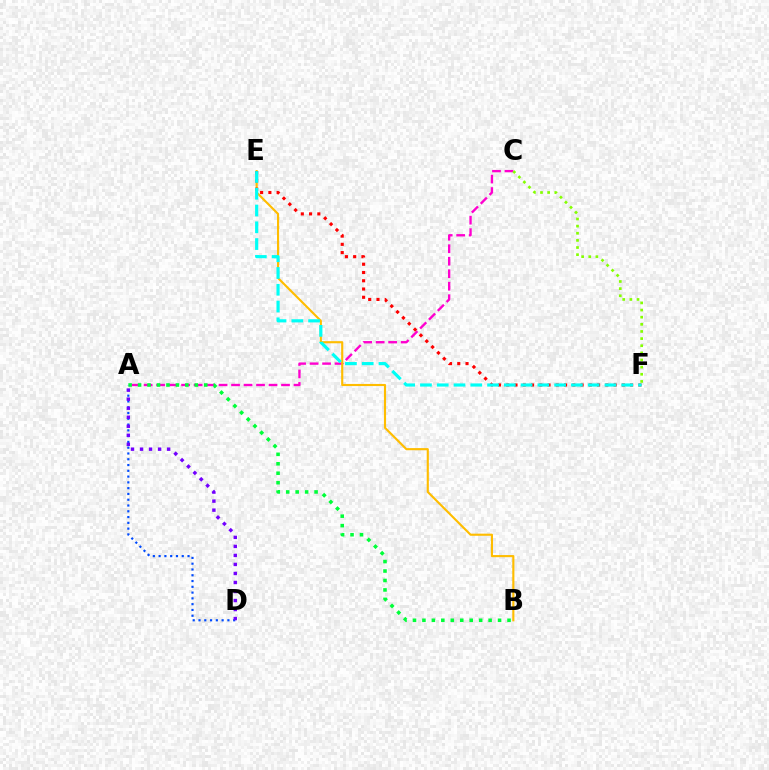{('A', 'C'): [{'color': '#ff00cf', 'line_style': 'dashed', 'thickness': 1.7}], ('A', 'B'): [{'color': '#00ff39', 'line_style': 'dotted', 'thickness': 2.57}], ('C', 'F'): [{'color': '#84ff00', 'line_style': 'dotted', 'thickness': 1.94}], ('B', 'E'): [{'color': '#ffbd00', 'line_style': 'solid', 'thickness': 1.53}], ('E', 'F'): [{'color': '#ff0000', 'line_style': 'dotted', 'thickness': 2.24}, {'color': '#00fff6', 'line_style': 'dashed', 'thickness': 2.28}], ('A', 'D'): [{'color': '#004bff', 'line_style': 'dotted', 'thickness': 1.57}, {'color': '#7200ff', 'line_style': 'dotted', 'thickness': 2.45}]}